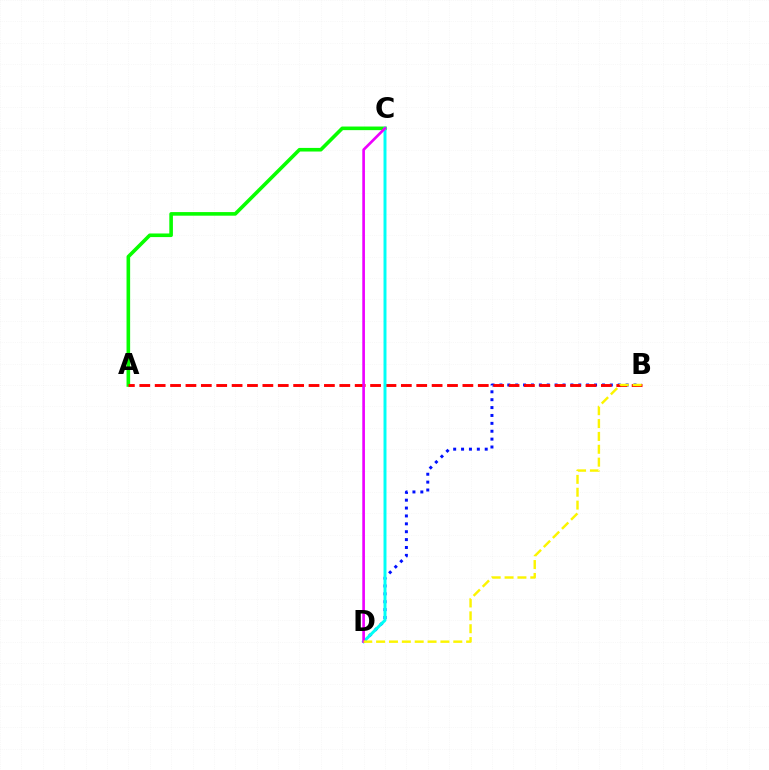{('A', 'C'): [{'color': '#08ff00', 'line_style': 'solid', 'thickness': 2.6}], ('B', 'D'): [{'color': '#0010ff', 'line_style': 'dotted', 'thickness': 2.14}, {'color': '#fcf500', 'line_style': 'dashed', 'thickness': 1.75}], ('A', 'B'): [{'color': '#ff0000', 'line_style': 'dashed', 'thickness': 2.09}], ('C', 'D'): [{'color': '#00fff6', 'line_style': 'solid', 'thickness': 2.13}, {'color': '#ee00ff', 'line_style': 'solid', 'thickness': 1.92}]}